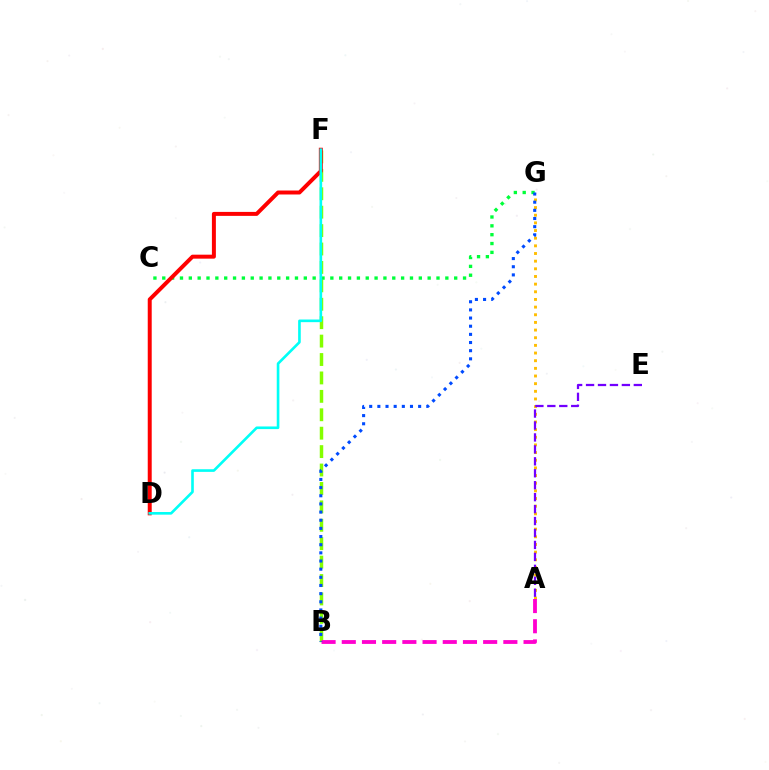{('B', 'F'): [{'color': '#84ff00', 'line_style': 'dashed', 'thickness': 2.5}], ('A', 'G'): [{'color': '#ffbd00', 'line_style': 'dotted', 'thickness': 2.08}], ('C', 'G'): [{'color': '#00ff39', 'line_style': 'dotted', 'thickness': 2.4}], ('A', 'E'): [{'color': '#7200ff', 'line_style': 'dashed', 'thickness': 1.62}], ('A', 'B'): [{'color': '#ff00cf', 'line_style': 'dashed', 'thickness': 2.74}], ('D', 'F'): [{'color': '#ff0000', 'line_style': 'solid', 'thickness': 2.86}, {'color': '#00fff6', 'line_style': 'solid', 'thickness': 1.9}], ('B', 'G'): [{'color': '#004bff', 'line_style': 'dotted', 'thickness': 2.22}]}